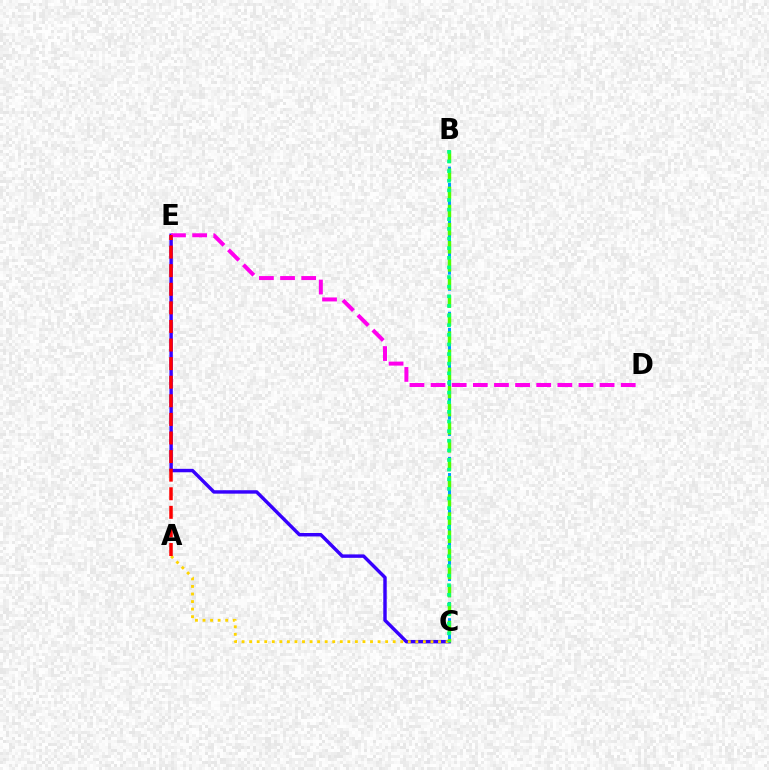{('B', 'C'): [{'color': '#009eff', 'line_style': 'dashed', 'thickness': 2.19}, {'color': '#4fff00', 'line_style': 'dashed', 'thickness': 2.46}, {'color': '#00ff86', 'line_style': 'dotted', 'thickness': 2.62}], ('C', 'E'): [{'color': '#3700ff', 'line_style': 'solid', 'thickness': 2.47}], ('A', 'C'): [{'color': '#ffd500', 'line_style': 'dotted', 'thickness': 2.05}], ('D', 'E'): [{'color': '#ff00ed', 'line_style': 'dashed', 'thickness': 2.87}], ('A', 'E'): [{'color': '#ff0000', 'line_style': 'dashed', 'thickness': 2.53}]}